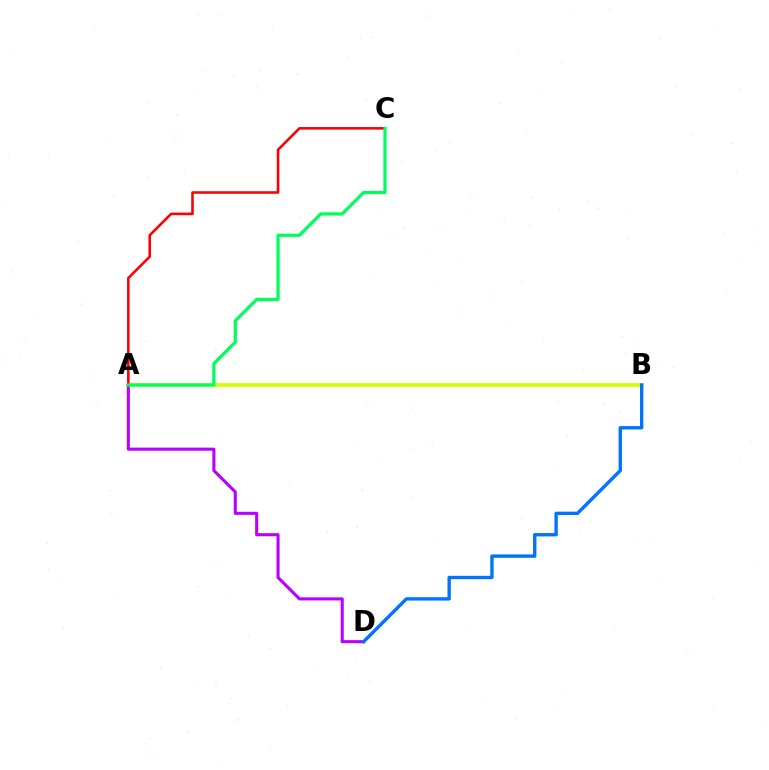{('A', 'B'): [{'color': '#d1ff00', 'line_style': 'solid', 'thickness': 2.68}], ('A', 'D'): [{'color': '#b900ff', 'line_style': 'solid', 'thickness': 2.22}], ('A', 'C'): [{'color': '#ff0000', 'line_style': 'solid', 'thickness': 1.86}, {'color': '#00ff5c', 'line_style': 'solid', 'thickness': 2.33}], ('B', 'D'): [{'color': '#0074ff', 'line_style': 'solid', 'thickness': 2.43}]}